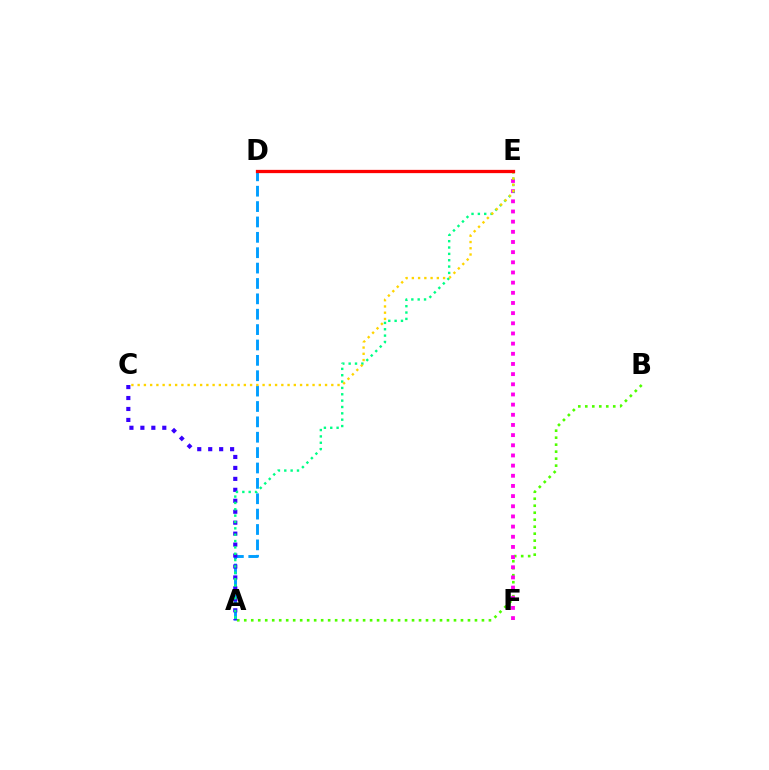{('A', 'D'): [{'color': '#009eff', 'line_style': 'dashed', 'thickness': 2.09}], ('A', 'B'): [{'color': '#4fff00', 'line_style': 'dotted', 'thickness': 1.9}], ('A', 'C'): [{'color': '#3700ff', 'line_style': 'dotted', 'thickness': 2.98}], ('E', 'F'): [{'color': '#ff00ed', 'line_style': 'dotted', 'thickness': 2.76}], ('A', 'E'): [{'color': '#00ff86', 'line_style': 'dotted', 'thickness': 1.73}], ('C', 'E'): [{'color': '#ffd500', 'line_style': 'dotted', 'thickness': 1.7}], ('D', 'E'): [{'color': '#ff0000', 'line_style': 'solid', 'thickness': 2.36}]}